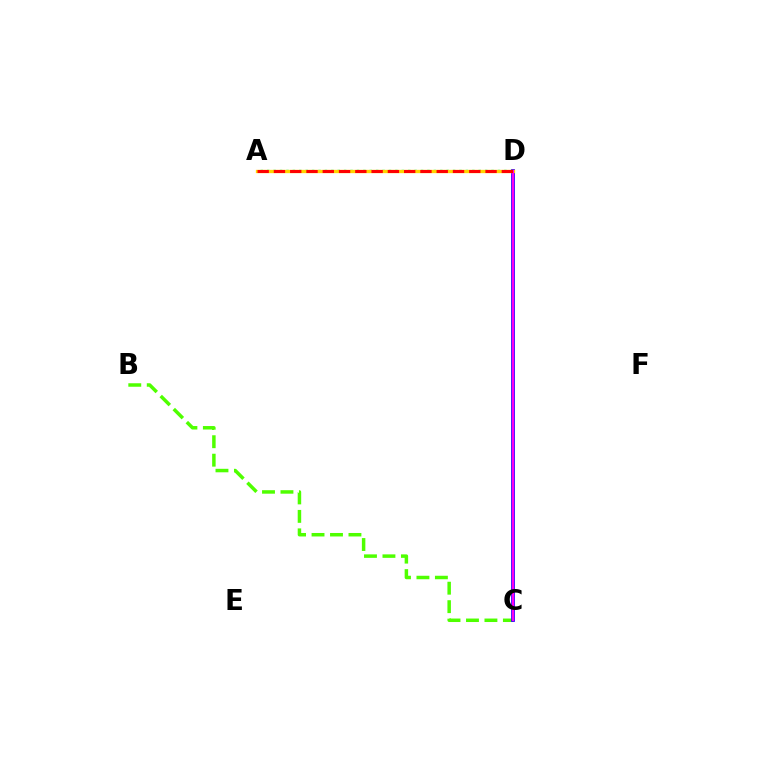{('A', 'D'): [{'color': '#00ff86', 'line_style': 'dotted', 'thickness': 1.74}, {'color': '#009eff', 'line_style': 'solid', 'thickness': 2.0}, {'color': '#ffd500', 'line_style': 'solid', 'thickness': 2.37}, {'color': '#ff0000', 'line_style': 'dashed', 'thickness': 2.21}], ('B', 'C'): [{'color': '#4fff00', 'line_style': 'dashed', 'thickness': 2.51}], ('C', 'D'): [{'color': '#3700ff', 'line_style': 'solid', 'thickness': 2.72}, {'color': '#ff00ed', 'line_style': 'solid', 'thickness': 1.51}]}